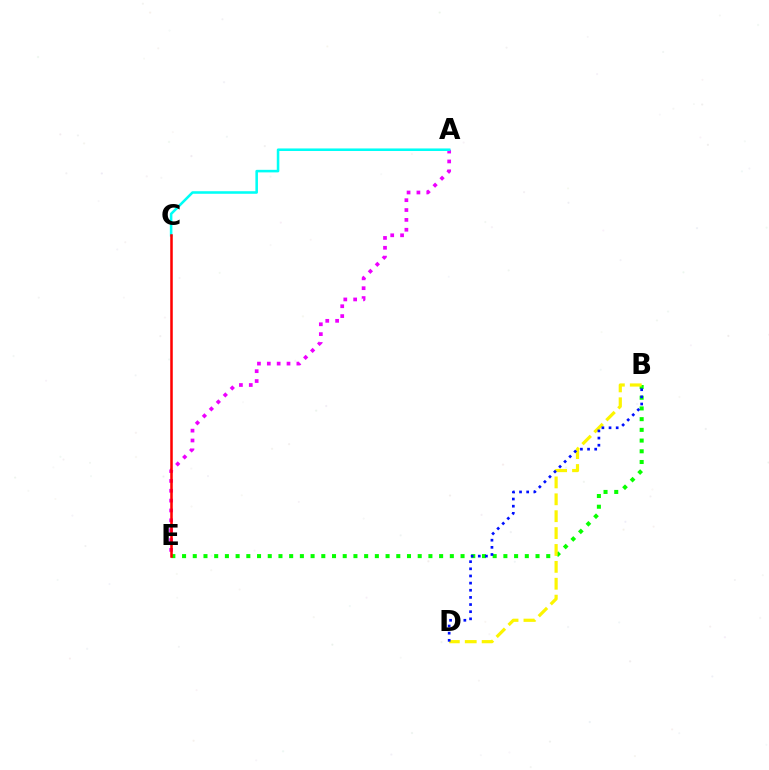{('B', 'E'): [{'color': '#08ff00', 'line_style': 'dotted', 'thickness': 2.91}], ('A', 'E'): [{'color': '#ee00ff', 'line_style': 'dotted', 'thickness': 2.68}], ('A', 'C'): [{'color': '#00fff6', 'line_style': 'solid', 'thickness': 1.84}], ('B', 'D'): [{'color': '#fcf500', 'line_style': 'dashed', 'thickness': 2.29}, {'color': '#0010ff', 'line_style': 'dotted', 'thickness': 1.94}], ('C', 'E'): [{'color': '#ff0000', 'line_style': 'solid', 'thickness': 1.82}]}